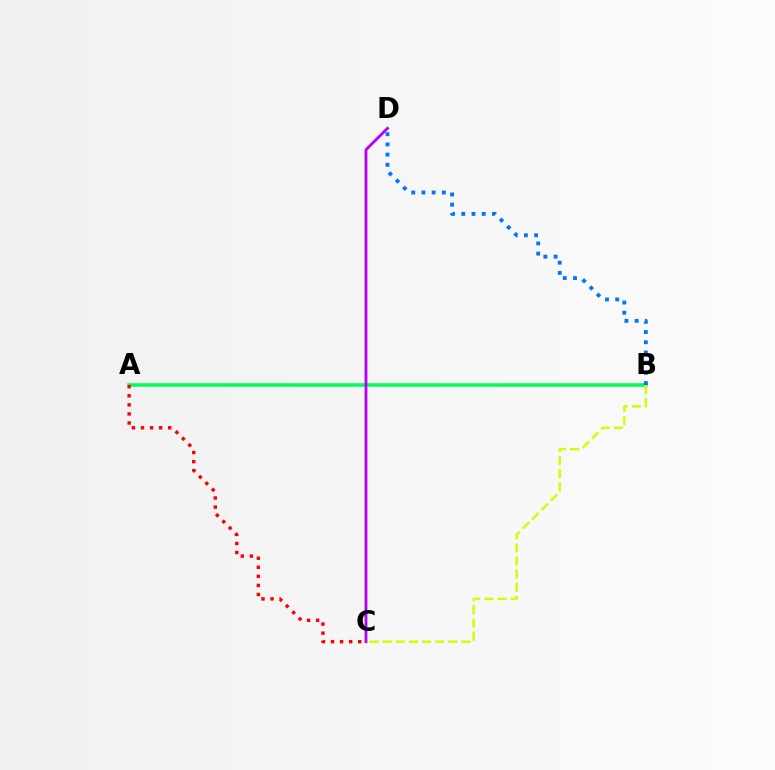{('A', 'B'): [{'color': '#00ff5c', 'line_style': 'solid', 'thickness': 2.56}], ('B', 'C'): [{'color': '#d1ff00', 'line_style': 'dashed', 'thickness': 1.79}], ('B', 'D'): [{'color': '#0074ff', 'line_style': 'dotted', 'thickness': 2.77}], ('A', 'C'): [{'color': '#ff0000', 'line_style': 'dotted', 'thickness': 2.46}], ('C', 'D'): [{'color': '#b900ff', 'line_style': 'solid', 'thickness': 2.05}]}